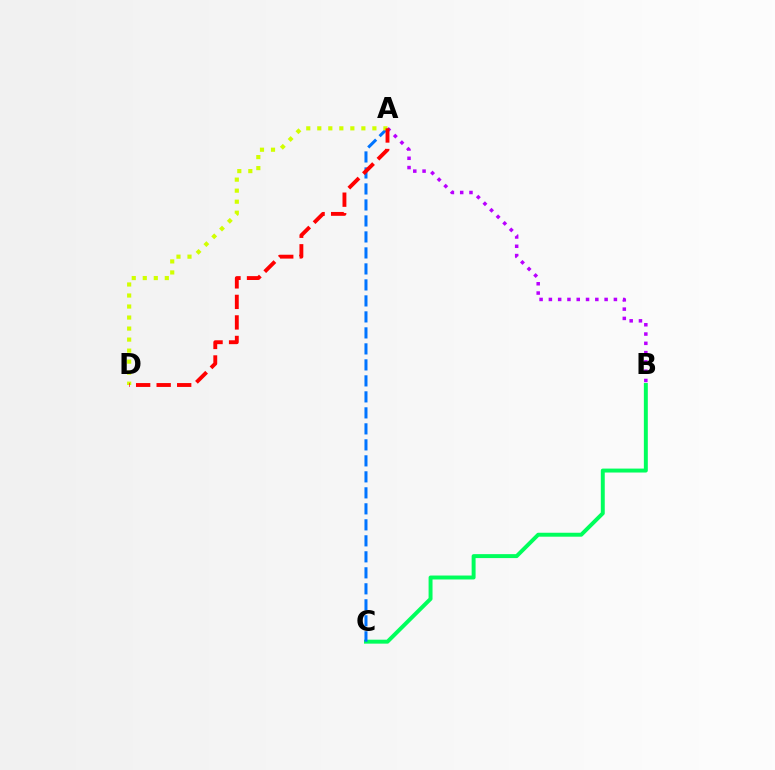{('B', 'C'): [{'color': '#00ff5c', 'line_style': 'solid', 'thickness': 2.84}], ('A', 'C'): [{'color': '#0074ff', 'line_style': 'dashed', 'thickness': 2.17}], ('A', 'B'): [{'color': '#b900ff', 'line_style': 'dotted', 'thickness': 2.52}], ('A', 'D'): [{'color': '#d1ff00', 'line_style': 'dotted', 'thickness': 2.99}, {'color': '#ff0000', 'line_style': 'dashed', 'thickness': 2.79}]}